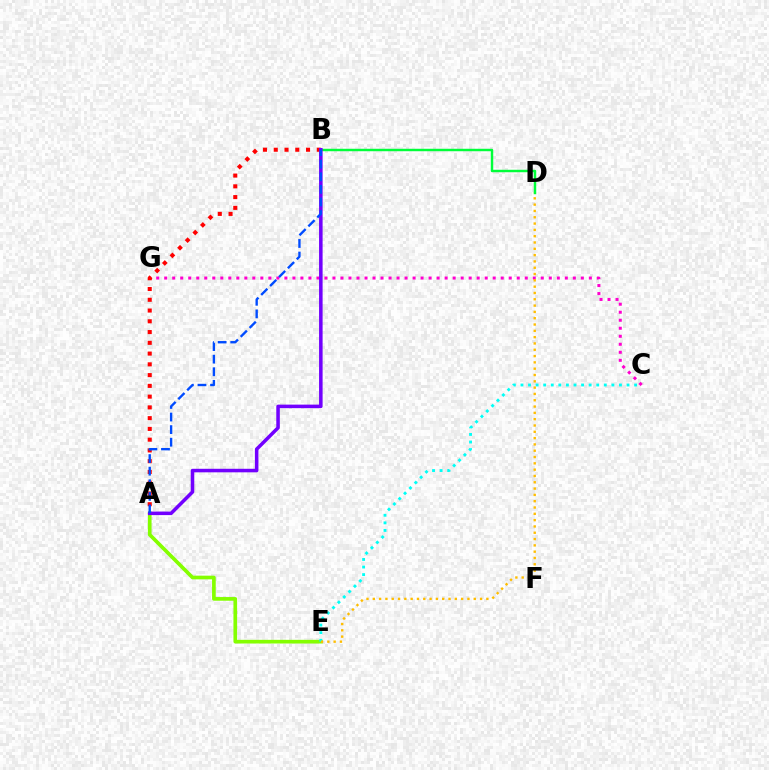{('A', 'E'): [{'color': '#84ff00', 'line_style': 'solid', 'thickness': 2.64}], ('C', 'G'): [{'color': '#ff00cf', 'line_style': 'dotted', 'thickness': 2.18}], ('C', 'E'): [{'color': '#00fff6', 'line_style': 'dotted', 'thickness': 2.06}], ('A', 'B'): [{'color': '#ff0000', 'line_style': 'dotted', 'thickness': 2.92}, {'color': '#7200ff', 'line_style': 'solid', 'thickness': 2.55}, {'color': '#004bff', 'line_style': 'dashed', 'thickness': 1.71}], ('D', 'E'): [{'color': '#ffbd00', 'line_style': 'dotted', 'thickness': 1.71}], ('B', 'D'): [{'color': '#00ff39', 'line_style': 'solid', 'thickness': 1.77}]}